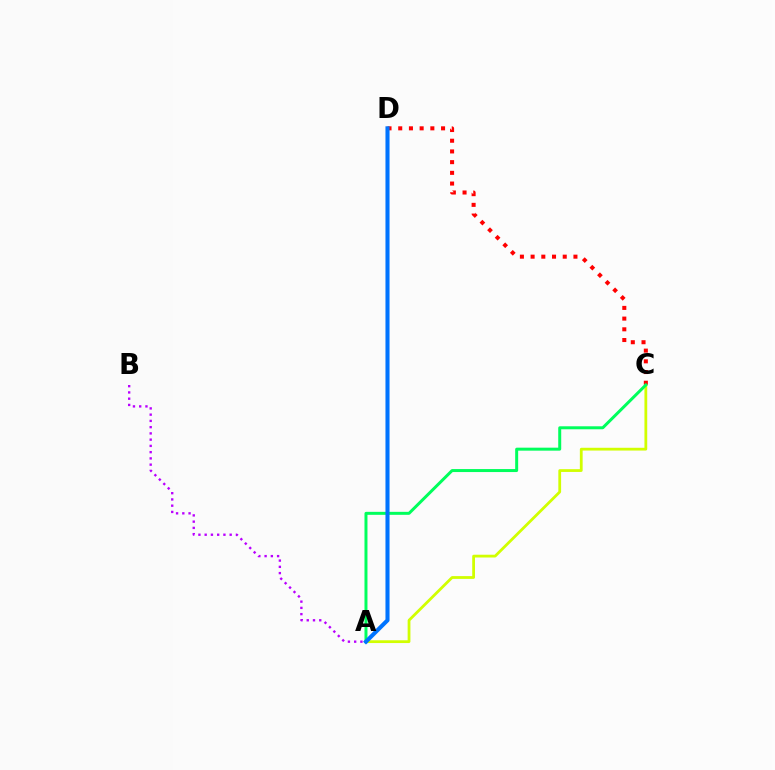{('A', 'C'): [{'color': '#d1ff00', 'line_style': 'solid', 'thickness': 2.0}, {'color': '#00ff5c', 'line_style': 'solid', 'thickness': 2.15}], ('C', 'D'): [{'color': '#ff0000', 'line_style': 'dotted', 'thickness': 2.91}], ('A', 'D'): [{'color': '#0074ff', 'line_style': 'solid', 'thickness': 2.93}], ('A', 'B'): [{'color': '#b900ff', 'line_style': 'dotted', 'thickness': 1.7}]}